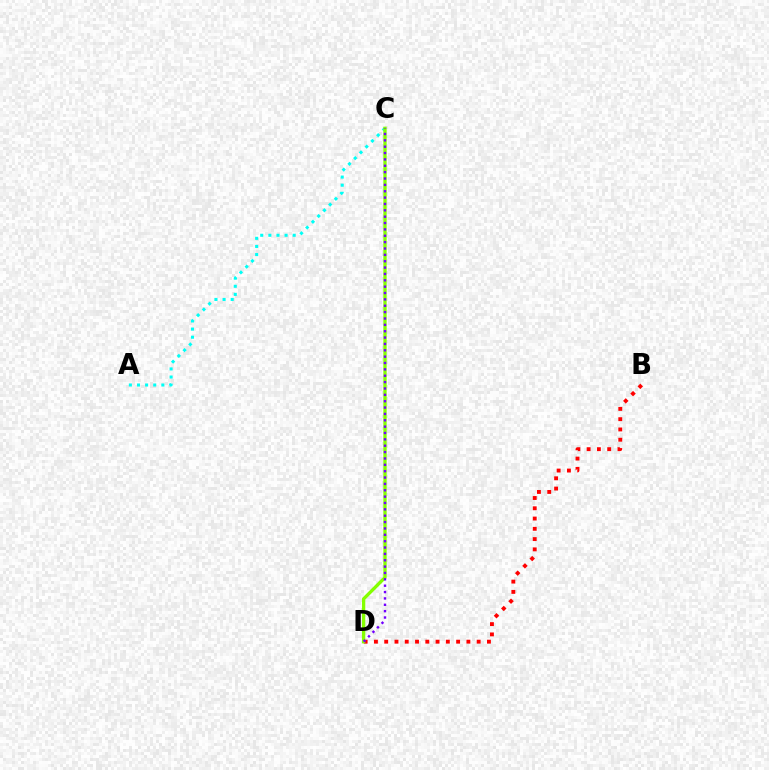{('A', 'C'): [{'color': '#00fff6', 'line_style': 'dotted', 'thickness': 2.21}], ('B', 'D'): [{'color': '#ff0000', 'line_style': 'dotted', 'thickness': 2.79}], ('C', 'D'): [{'color': '#84ff00', 'line_style': 'solid', 'thickness': 2.39}, {'color': '#7200ff', 'line_style': 'dotted', 'thickness': 1.73}]}